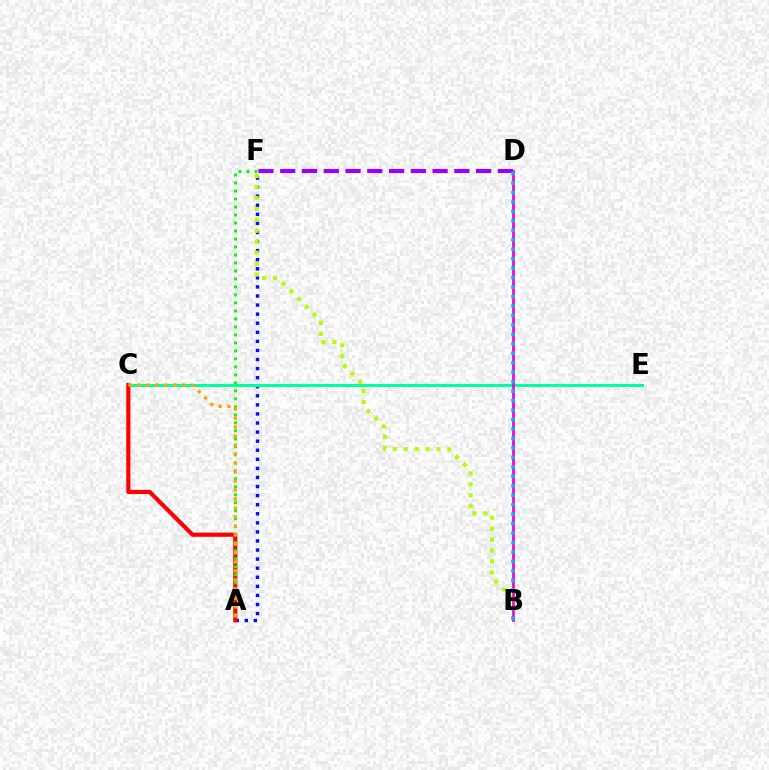{('A', 'F'): [{'color': '#0010ff', 'line_style': 'dotted', 'thickness': 2.47}, {'color': '#08ff00', 'line_style': 'dotted', 'thickness': 2.17}], ('C', 'E'): [{'color': '#00ff9d', 'line_style': 'solid', 'thickness': 2.16}], ('A', 'C'): [{'color': '#ff0000', 'line_style': 'solid', 'thickness': 2.99}, {'color': '#ffa500', 'line_style': 'dotted', 'thickness': 2.44}], ('D', 'F'): [{'color': '#9b00ff', 'line_style': 'dashed', 'thickness': 2.96}], ('B', 'F'): [{'color': '#b3ff00', 'line_style': 'dotted', 'thickness': 2.97}], ('B', 'D'): [{'color': '#ff00bd', 'line_style': 'solid', 'thickness': 1.96}, {'color': '#00b5ff', 'line_style': 'dotted', 'thickness': 2.57}]}